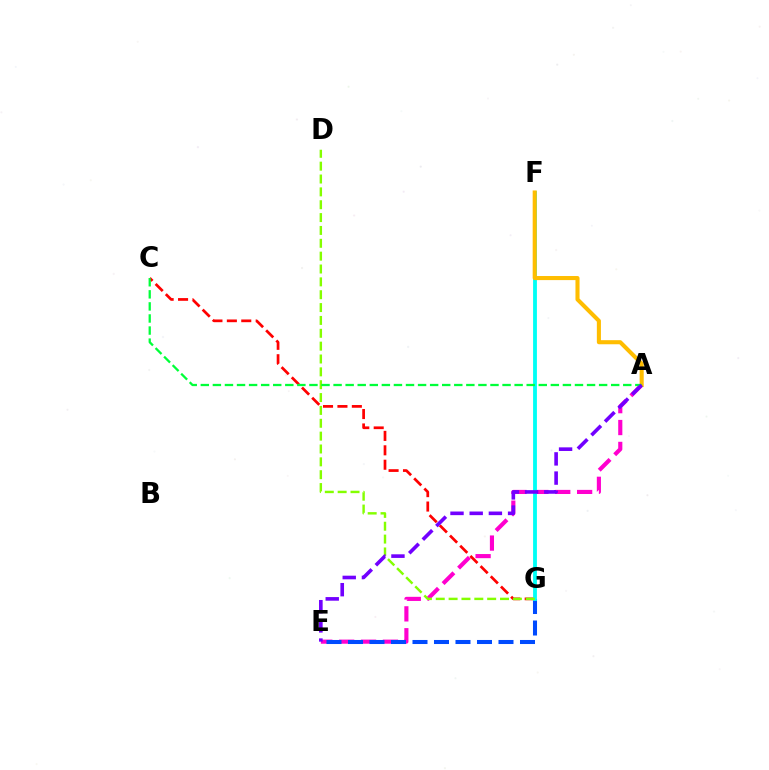{('A', 'E'): [{'color': '#ff00cf', 'line_style': 'dashed', 'thickness': 2.97}, {'color': '#7200ff', 'line_style': 'dashed', 'thickness': 2.61}], ('C', 'G'): [{'color': '#ff0000', 'line_style': 'dashed', 'thickness': 1.96}], ('E', 'G'): [{'color': '#004bff', 'line_style': 'dashed', 'thickness': 2.92}], ('F', 'G'): [{'color': '#00fff6', 'line_style': 'solid', 'thickness': 2.75}], ('A', 'F'): [{'color': '#ffbd00', 'line_style': 'solid', 'thickness': 2.94}], ('D', 'G'): [{'color': '#84ff00', 'line_style': 'dashed', 'thickness': 1.75}], ('A', 'C'): [{'color': '#00ff39', 'line_style': 'dashed', 'thickness': 1.64}]}